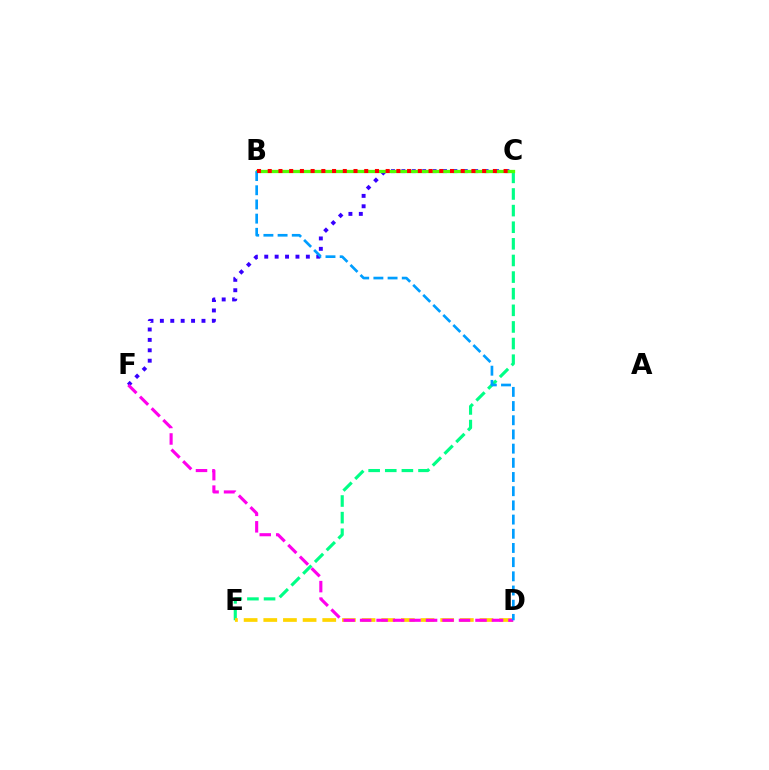{('C', 'E'): [{'color': '#00ff86', 'line_style': 'dashed', 'thickness': 2.26}], ('C', 'F'): [{'color': '#3700ff', 'line_style': 'dotted', 'thickness': 2.83}], ('B', 'C'): [{'color': '#4fff00', 'line_style': 'solid', 'thickness': 2.35}, {'color': '#ff0000', 'line_style': 'dotted', 'thickness': 2.91}], ('D', 'E'): [{'color': '#ffd500', 'line_style': 'dashed', 'thickness': 2.67}], ('D', 'F'): [{'color': '#ff00ed', 'line_style': 'dashed', 'thickness': 2.24}], ('B', 'D'): [{'color': '#009eff', 'line_style': 'dashed', 'thickness': 1.93}]}